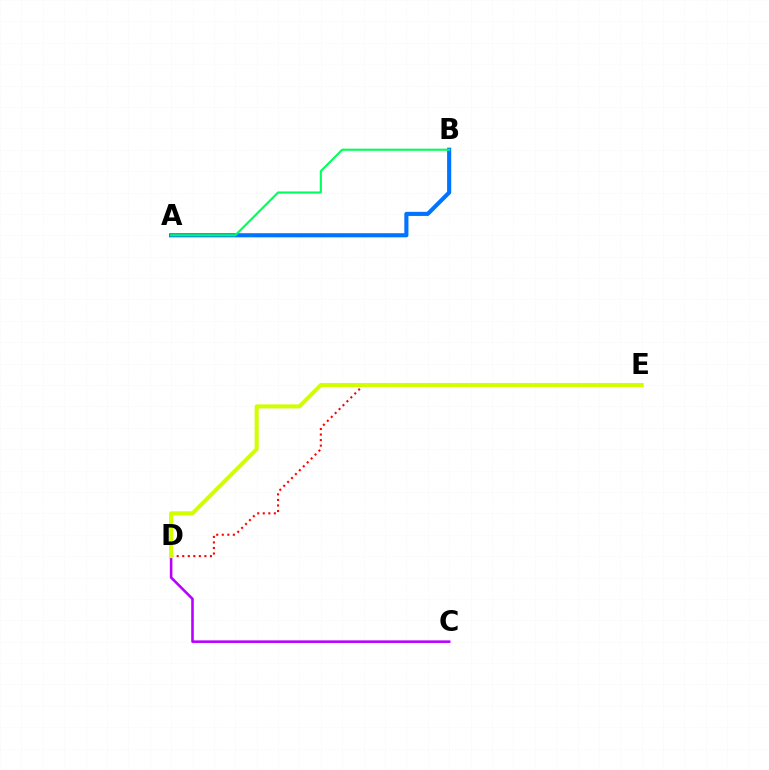{('D', 'E'): [{'color': '#ff0000', 'line_style': 'dotted', 'thickness': 1.51}, {'color': '#d1ff00', 'line_style': 'solid', 'thickness': 2.92}], ('A', 'B'): [{'color': '#0074ff', 'line_style': 'solid', 'thickness': 2.97}, {'color': '#00ff5c', 'line_style': 'solid', 'thickness': 1.52}], ('C', 'D'): [{'color': '#b900ff', 'line_style': 'solid', 'thickness': 1.86}]}